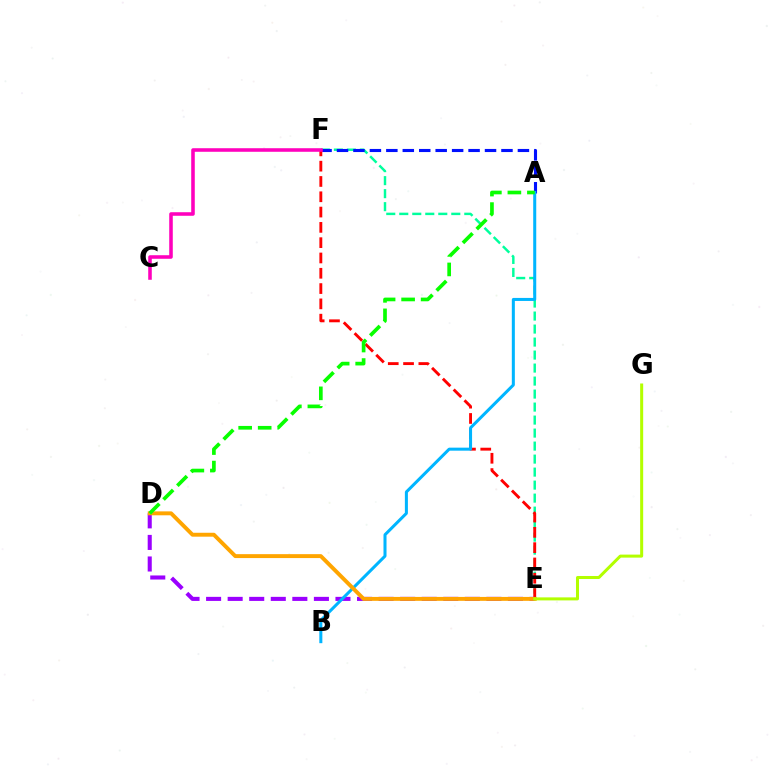{('E', 'F'): [{'color': '#00ff9d', 'line_style': 'dashed', 'thickness': 1.77}, {'color': '#ff0000', 'line_style': 'dashed', 'thickness': 2.08}], ('A', 'F'): [{'color': '#0010ff', 'line_style': 'dashed', 'thickness': 2.23}], ('D', 'E'): [{'color': '#9b00ff', 'line_style': 'dashed', 'thickness': 2.93}, {'color': '#ffa500', 'line_style': 'solid', 'thickness': 2.82}], ('A', 'B'): [{'color': '#00b5ff', 'line_style': 'solid', 'thickness': 2.18}], ('C', 'F'): [{'color': '#ff00bd', 'line_style': 'solid', 'thickness': 2.56}], ('E', 'G'): [{'color': '#b3ff00', 'line_style': 'solid', 'thickness': 2.17}], ('A', 'D'): [{'color': '#08ff00', 'line_style': 'dashed', 'thickness': 2.65}]}